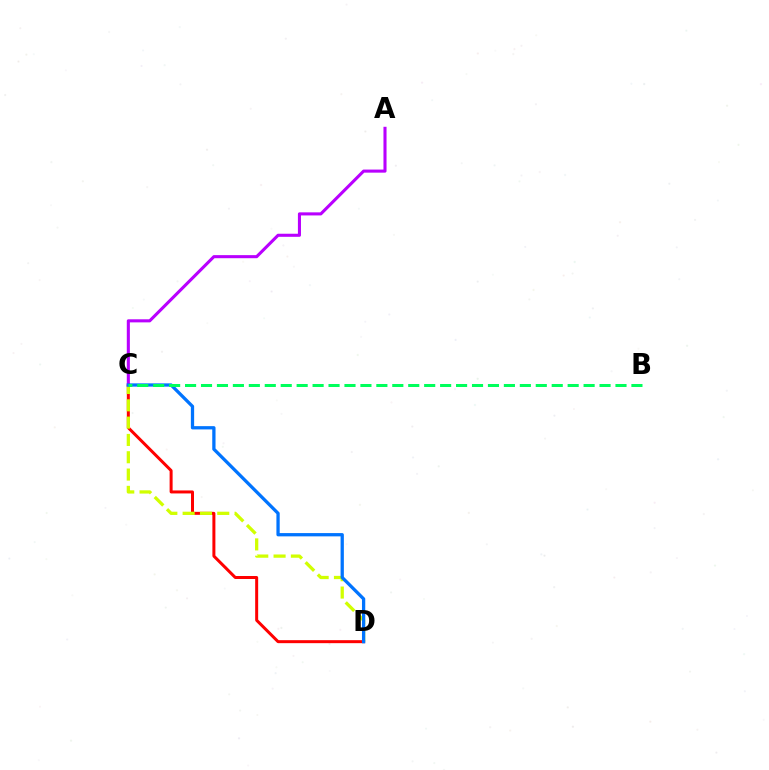{('C', 'D'): [{'color': '#ff0000', 'line_style': 'solid', 'thickness': 2.16}, {'color': '#d1ff00', 'line_style': 'dashed', 'thickness': 2.35}, {'color': '#0074ff', 'line_style': 'solid', 'thickness': 2.36}], ('A', 'C'): [{'color': '#b900ff', 'line_style': 'solid', 'thickness': 2.22}], ('B', 'C'): [{'color': '#00ff5c', 'line_style': 'dashed', 'thickness': 2.17}]}